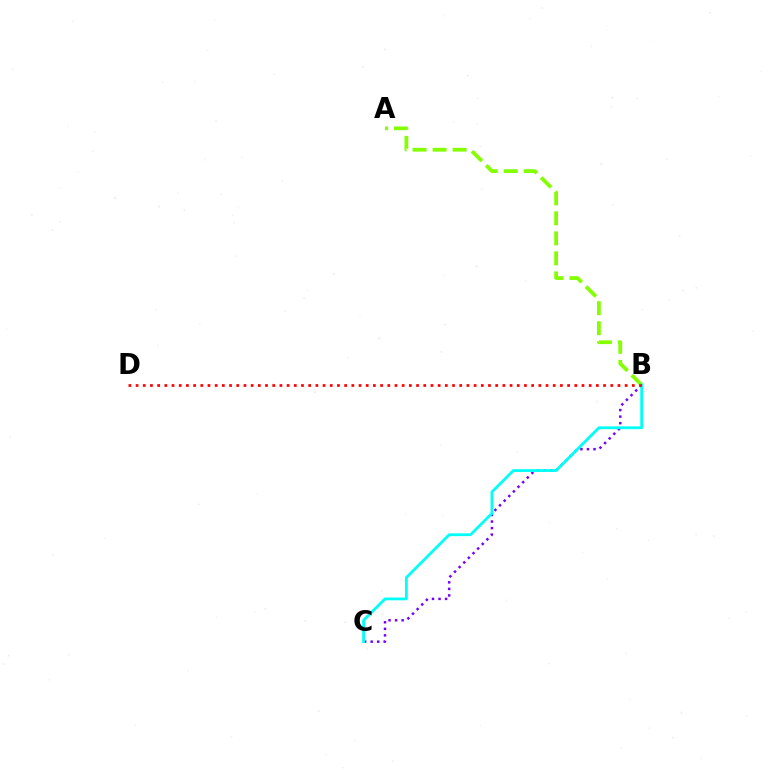{('B', 'C'): [{'color': '#7200ff', 'line_style': 'dotted', 'thickness': 1.78}, {'color': '#00fff6', 'line_style': 'solid', 'thickness': 2.01}], ('A', 'B'): [{'color': '#84ff00', 'line_style': 'dashed', 'thickness': 2.72}], ('B', 'D'): [{'color': '#ff0000', 'line_style': 'dotted', 'thickness': 1.95}]}